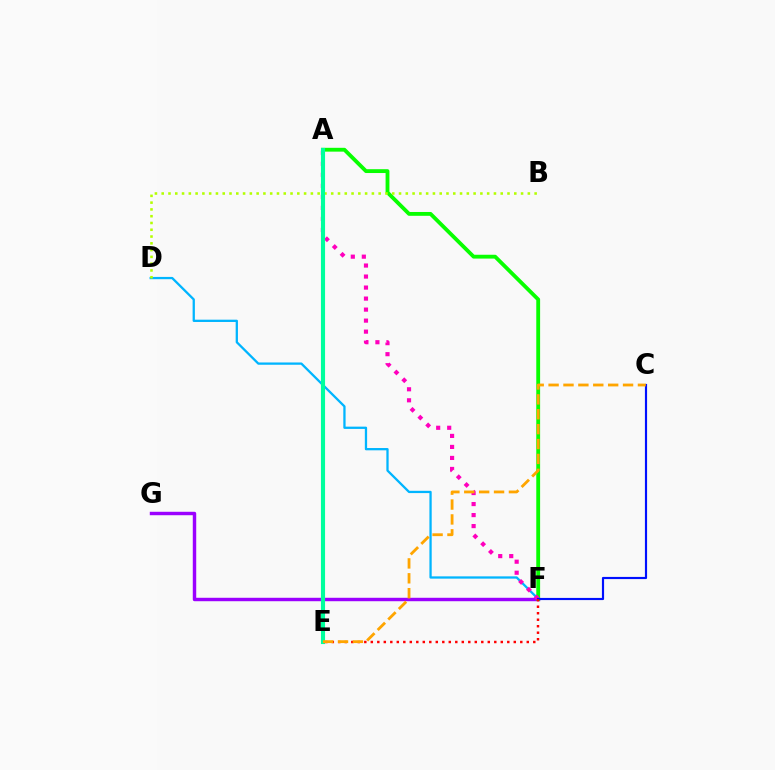{('F', 'G'): [{'color': '#9b00ff', 'line_style': 'solid', 'thickness': 2.47}], ('D', 'F'): [{'color': '#00b5ff', 'line_style': 'solid', 'thickness': 1.64}], ('A', 'F'): [{'color': '#08ff00', 'line_style': 'solid', 'thickness': 2.76}, {'color': '#ff00bd', 'line_style': 'dotted', 'thickness': 2.99}], ('B', 'D'): [{'color': '#b3ff00', 'line_style': 'dotted', 'thickness': 1.84}], ('C', 'F'): [{'color': '#0010ff', 'line_style': 'solid', 'thickness': 1.56}], ('E', 'F'): [{'color': '#ff0000', 'line_style': 'dotted', 'thickness': 1.77}], ('A', 'E'): [{'color': '#00ff9d', 'line_style': 'solid', 'thickness': 2.97}], ('C', 'E'): [{'color': '#ffa500', 'line_style': 'dashed', 'thickness': 2.02}]}